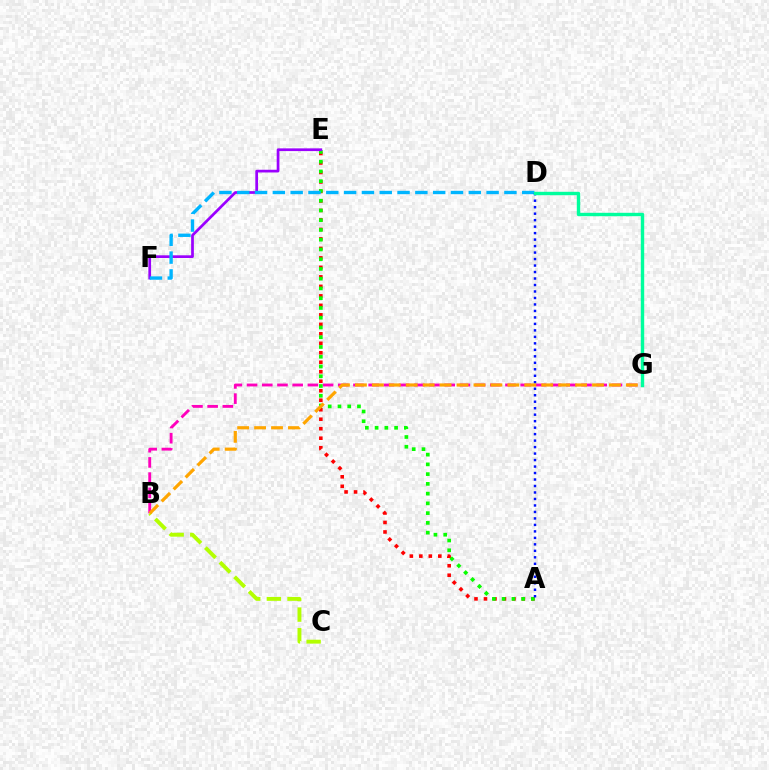{('B', 'G'): [{'color': '#ff00bd', 'line_style': 'dashed', 'thickness': 2.07}, {'color': '#ffa500', 'line_style': 'dashed', 'thickness': 2.3}], ('A', 'E'): [{'color': '#ff0000', 'line_style': 'dotted', 'thickness': 2.58}, {'color': '#08ff00', 'line_style': 'dotted', 'thickness': 2.65}], ('B', 'C'): [{'color': '#b3ff00', 'line_style': 'dashed', 'thickness': 2.8}], ('E', 'F'): [{'color': '#9b00ff', 'line_style': 'solid', 'thickness': 1.96}], ('D', 'F'): [{'color': '#00b5ff', 'line_style': 'dashed', 'thickness': 2.42}], ('A', 'D'): [{'color': '#0010ff', 'line_style': 'dotted', 'thickness': 1.76}], ('D', 'G'): [{'color': '#00ff9d', 'line_style': 'solid', 'thickness': 2.45}]}